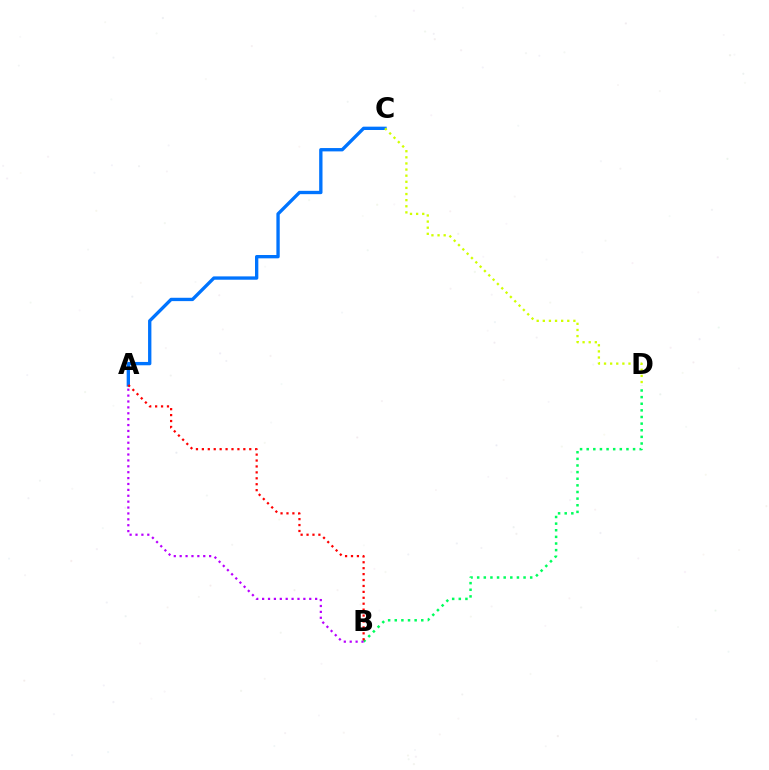{('B', 'D'): [{'color': '#00ff5c', 'line_style': 'dotted', 'thickness': 1.8}], ('A', 'C'): [{'color': '#0074ff', 'line_style': 'solid', 'thickness': 2.4}], ('C', 'D'): [{'color': '#d1ff00', 'line_style': 'dotted', 'thickness': 1.66}], ('A', 'B'): [{'color': '#b900ff', 'line_style': 'dotted', 'thickness': 1.6}, {'color': '#ff0000', 'line_style': 'dotted', 'thickness': 1.61}]}